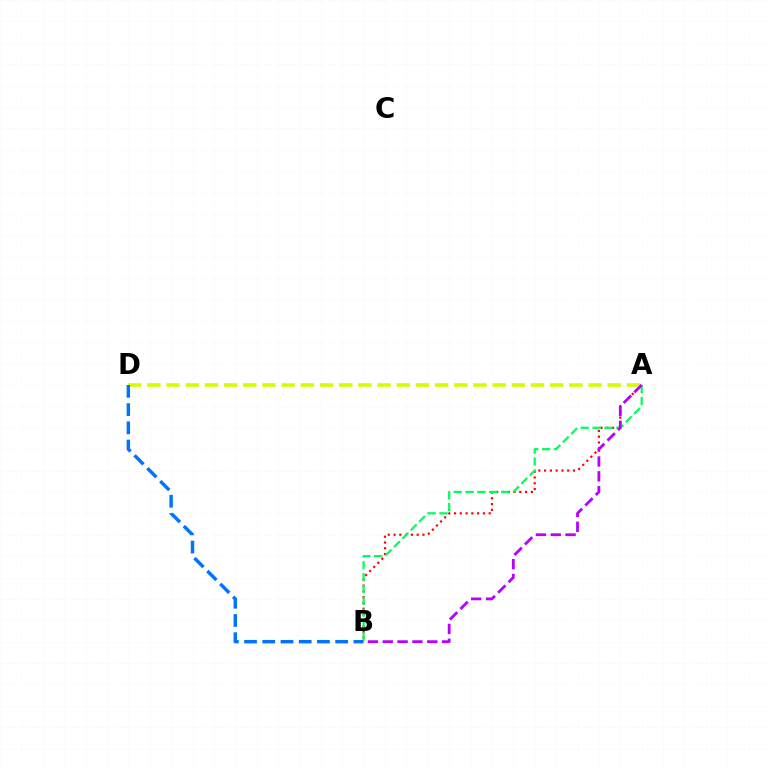{('A', 'B'): [{'color': '#ff0000', 'line_style': 'dotted', 'thickness': 1.57}, {'color': '#00ff5c', 'line_style': 'dashed', 'thickness': 1.61}, {'color': '#b900ff', 'line_style': 'dashed', 'thickness': 2.02}], ('A', 'D'): [{'color': '#d1ff00', 'line_style': 'dashed', 'thickness': 2.61}], ('B', 'D'): [{'color': '#0074ff', 'line_style': 'dashed', 'thickness': 2.48}]}